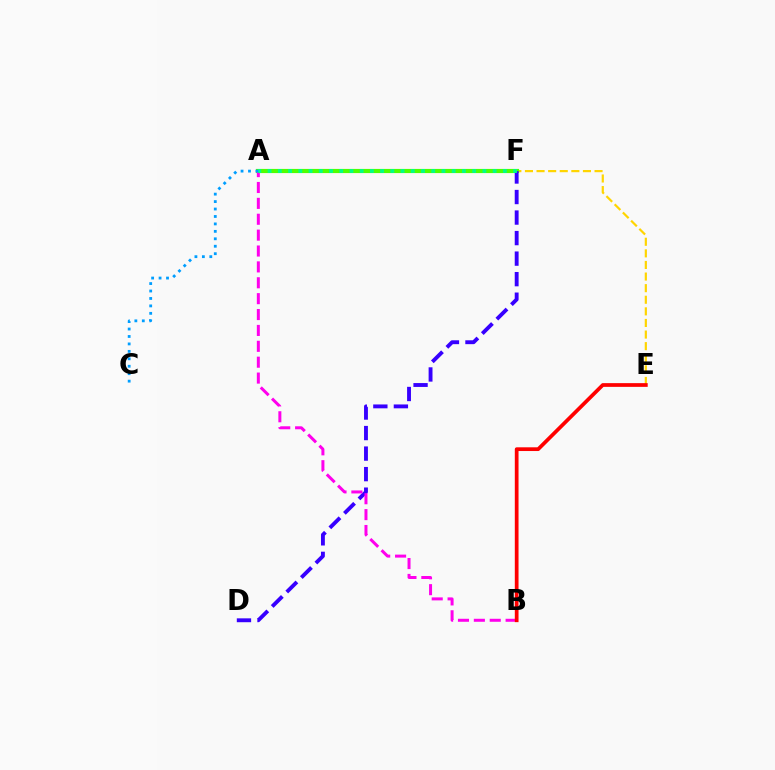{('E', 'F'): [{'color': '#ffd500', 'line_style': 'dashed', 'thickness': 1.58}], ('A', 'F'): [{'color': '#4fff00', 'line_style': 'solid', 'thickness': 3.0}, {'color': '#00ff86', 'line_style': 'dotted', 'thickness': 2.78}], ('D', 'F'): [{'color': '#3700ff', 'line_style': 'dashed', 'thickness': 2.79}], ('A', 'B'): [{'color': '#ff00ed', 'line_style': 'dashed', 'thickness': 2.16}], ('B', 'E'): [{'color': '#ff0000', 'line_style': 'solid', 'thickness': 2.68}], ('A', 'C'): [{'color': '#009eff', 'line_style': 'dotted', 'thickness': 2.02}]}